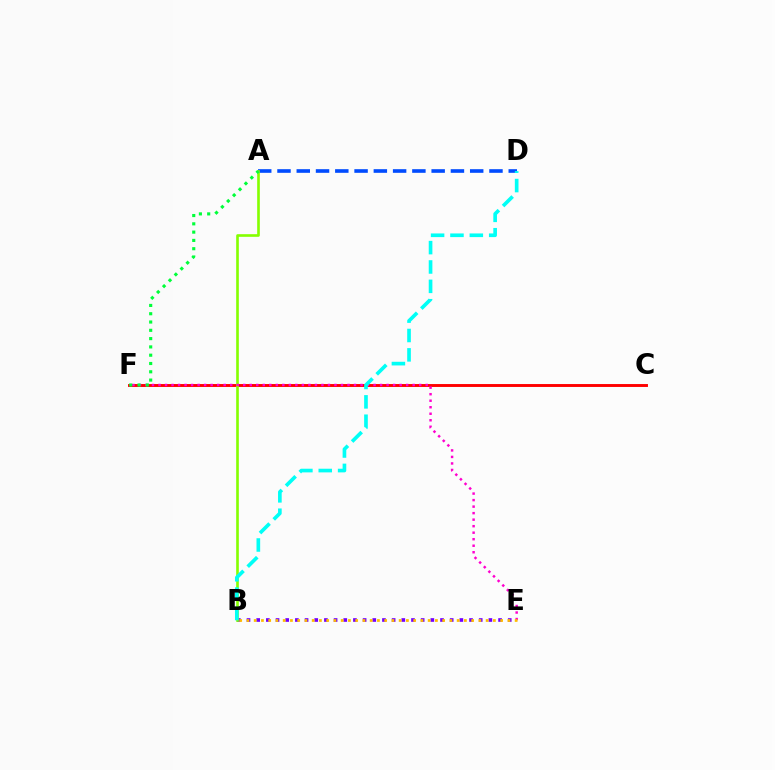{('C', 'F'): [{'color': '#ff0000', 'line_style': 'solid', 'thickness': 2.09}], ('A', 'D'): [{'color': '#004bff', 'line_style': 'dashed', 'thickness': 2.62}], ('B', 'E'): [{'color': '#7200ff', 'line_style': 'dotted', 'thickness': 2.63}, {'color': '#ffbd00', 'line_style': 'dotted', 'thickness': 1.97}], ('A', 'B'): [{'color': '#84ff00', 'line_style': 'solid', 'thickness': 1.9}], ('E', 'F'): [{'color': '#ff00cf', 'line_style': 'dotted', 'thickness': 1.77}], ('B', 'D'): [{'color': '#00fff6', 'line_style': 'dashed', 'thickness': 2.63}], ('A', 'F'): [{'color': '#00ff39', 'line_style': 'dotted', 'thickness': 2.25}]}